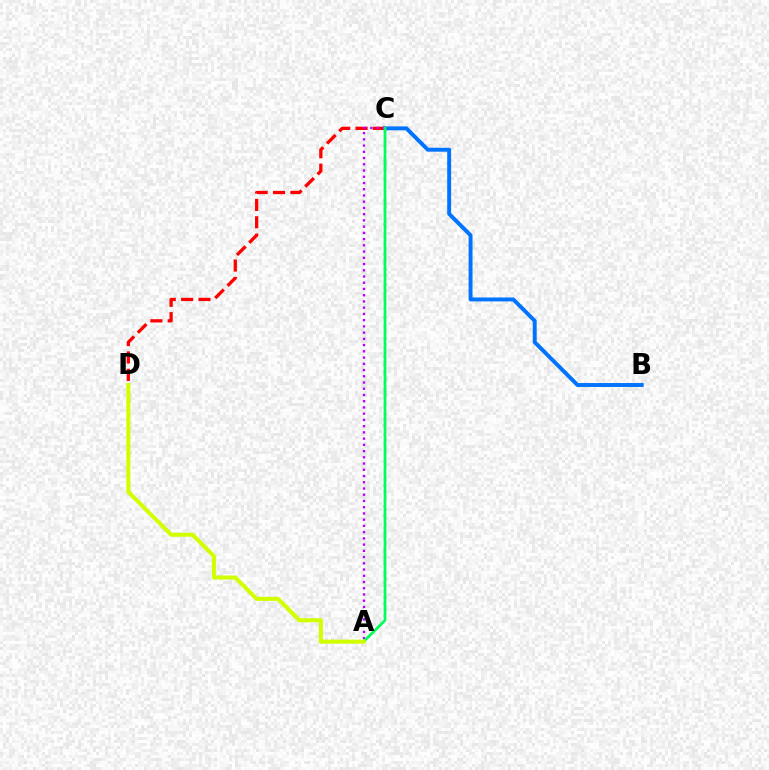{('C', 'D'): [{'color': '#ff0000', 'line_style': 'dashed', 'thickness': 2.36}], ('B', 'C'): [{'color': '#0074ff', 'line_style': 'solid', 'thickness': 2.83}], ('A', 'C'): [{'color': '#b900ff', 'line_style': 'dotted', 'thickness': 1.69}, {'color': '#00ff5c', 'line_style': 'solid', 'thickness': 2.01}], ('A', 'D'): [{'color': '#d1ff00', 'line_style': 'solid', 'thickness': 2.92}]}